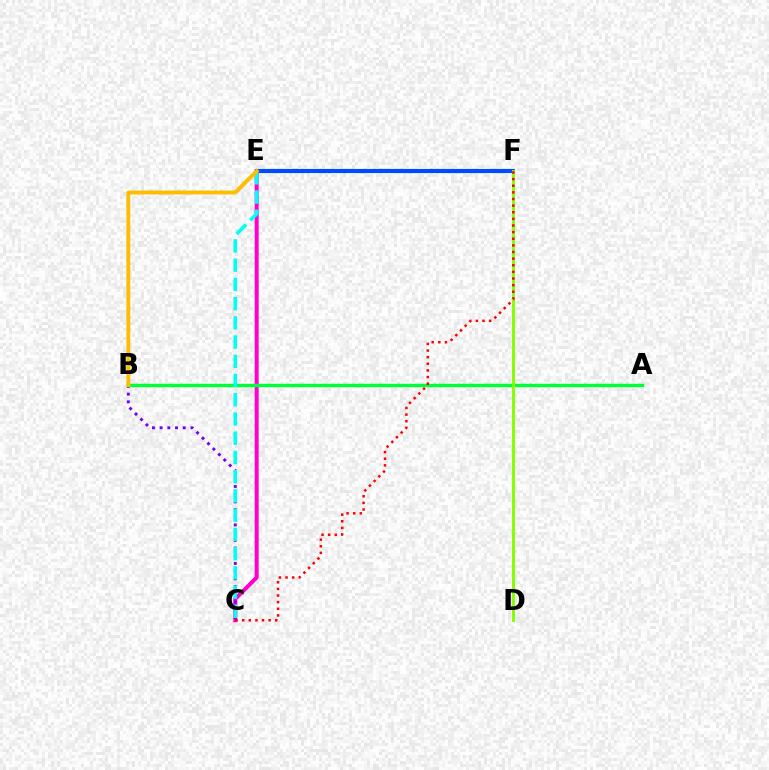{('C', 'E'): [{'color': '#ff00cf', 'line_style': 'solid', 'thickness': 2.88}, {'color': '#00fff6', 'line_style': 'dashed', 'thickness': 2.61}], ('B', 'C'): [{'color': '#7200ff', 'line_style': 'dotted', 'thickness': 2.09}], ('A', 'B'): [{'color': '#00ff39', 'line_style': 'solid', 'thickness': 2.48}], ('E', 'F'): [{'color': '#004bff', 'line_style': 'solid', 'thickness': 2.99}], ('D', 'F'): [{'color': '#84ff00', 'line_style': 'solid', 'thickness': 2.1}], ('B', 'E'): [{'color': '#ffbd00', 'line_style': 'solid', 'thickness': 2.81}], ('C', 'F'): [{'color': '#ff0000', 'line_style': 'dotted', 'thickness': 1.8}]}